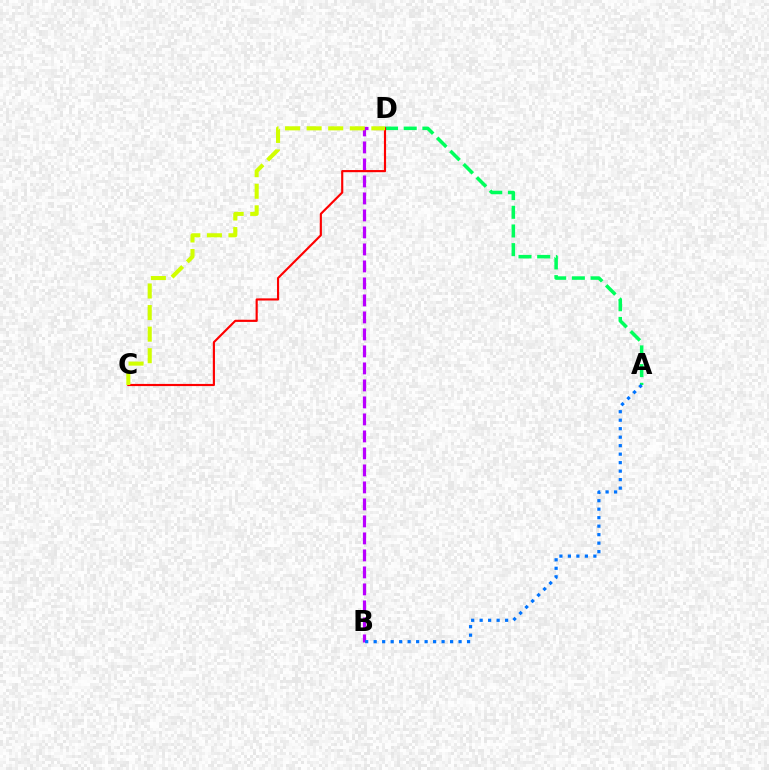{('A', 'D'): [{'color': '#00ff5c', 'line_style': 'dashed', 'thickness': 2.54}], ('B', 'D'): [{'color': '#b900ff', 'line_style': 'dashed', 'thickness': 2.31}], ('C', 'D'): [{'color': '#ff0000', 'line_style': 'solid', 'thickness': 1.55}, {'color': '#d1ff00', 'line_style': 'dashed', 'thickness': 2.93}], ('A', 'B'): [{'color': '#0074ff', 'line_style': 'dotted', 'thickness': 2.31}]}